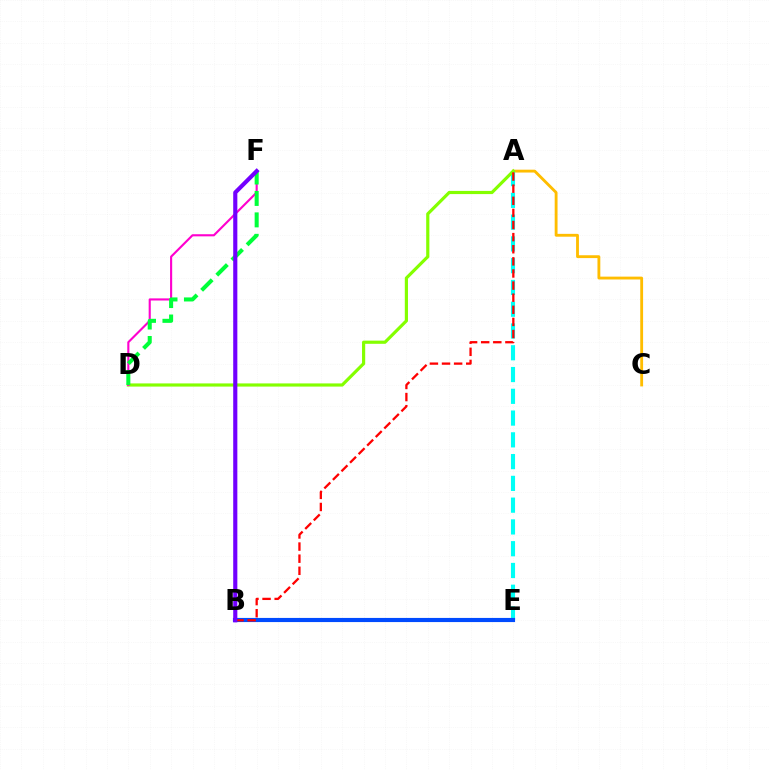{('A', 'C'): [{'color': '#ffbd00', 'line_style': 'solid', 'thickness': 2.05}], ('A', 'E'): [{'color': '#00fff6', 'line_style': 'dashed', 'thickness': 2.96}], ('B', 'E'): [{'color': '#004bff', 'line_style': 'solid', 'thickness': 2.98}], ('A', 'D'): [{'color': '#84ff00', 'line_style': 'solid', 'thickness': 2.29}], ('D', 'F'): [{'color': '#ff00cf', 'line_style': 'solid', 'thickness': 1.53}, {'color': '#00ff39', 'line_style': 'dashed', 'thickness': 2.91}], ('A', 'B'): [{'color': '#ff0000', 'line_style': 'dashed', 'thickness': 1.65}], ('B', 'F'): [{'color': '#7200ff', 'line_style': 'solid', 'thickness': 2.97}]}